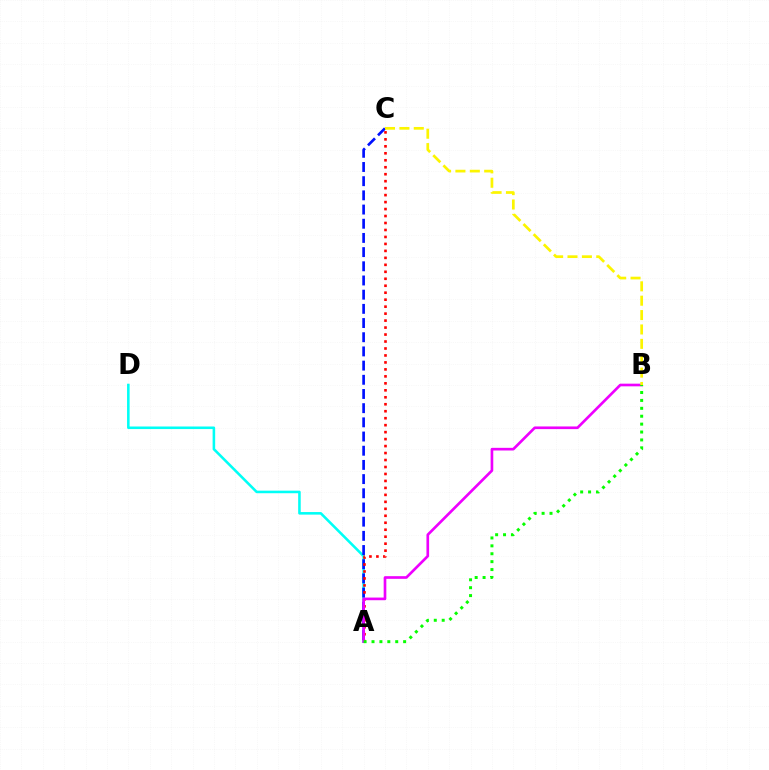{('A', 'D'): [{'color': '#00fff6', 'line_style': 'solid', 'thickness': 1.85}], ('A', 'C'): [{'color': '#0010ff', 'line_style': 'dashed', 'thickness': 1.93}, {'color': '#ff0000', 'line_style': 'dotted', 'thickness': 1.89}], ('A', 'B'): [{'color': '#ee00ff', 'line_style': 'solid', 'thickness': 1.92}, {'color': '#08ff00', 'line_style': 'dotted', 'thickness': 2.15}], ('B', 'C'): [{'color': '#fcf500', 'line_style': 'dashed', 'thickness': 1.95}]}